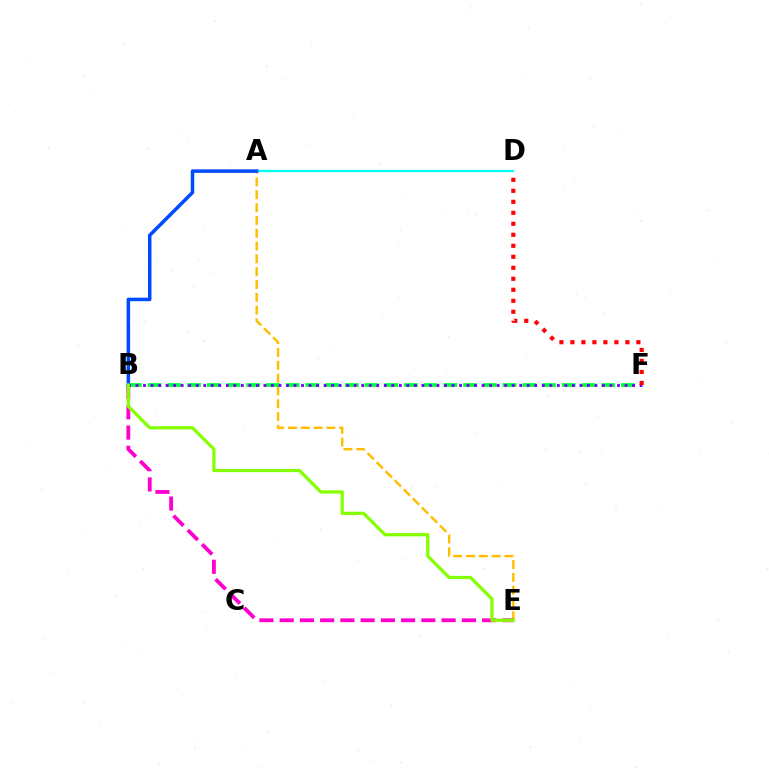{('A', 'E'): [{'color': '#ffbd00', 'line_style': 'dashed', 'thickness': 1.74}], ('A', 'D'): [{'color': '#00fff6', 'line_style': 'solid', 'thickness': 1.63}], ('B', 'E'): [{'color': '#ff00cf', 'line_style': 'dashed', 'thickness': 2.75}, {'color': '#84ff00', 'line_style': 'solid', 'thickness': 2.31}], ('B', 'F'): [{'color': '#00ff39', 'line_style': 'dashed', 'thickness': 2.68}, {'color': '#7200ff', 'line_style': 'dotted', 'thickness': 2.04}], ('A', 'B'): [{'color': '#004bff', 'line_style': 'solid', 'thickness': 2.53}], ('D', 'F'): [{'color': '#ff0000', 'line_style': 'dotted', 'thickness': 2.99}]}